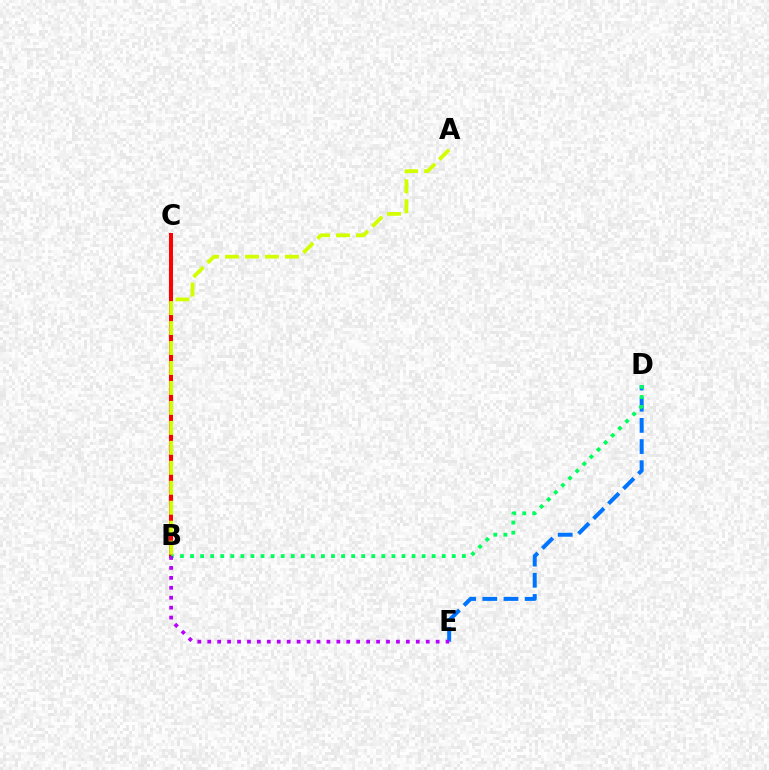{('B', 'C'): [{'color': '#ff0000', 'line_style': 'solid', 'thickness': 2.91}], ('D', 'E'): [{'color': '#0074ff', 'line_style': 'dashed', 'thickness': 2.88}], ('B', 'D'): [{'color': '#00ff5c', 'line_style': 'dotted', 'thickness': 2.74}], ('B', 'E'): [{'color': '#b900ff', 'line_style': 'dotted', 'thickness': 2.7}], ('A', 'B'): [{'color': '#d1ff00', 'line_style': 'dashed', 'thickness': 2.71}]}